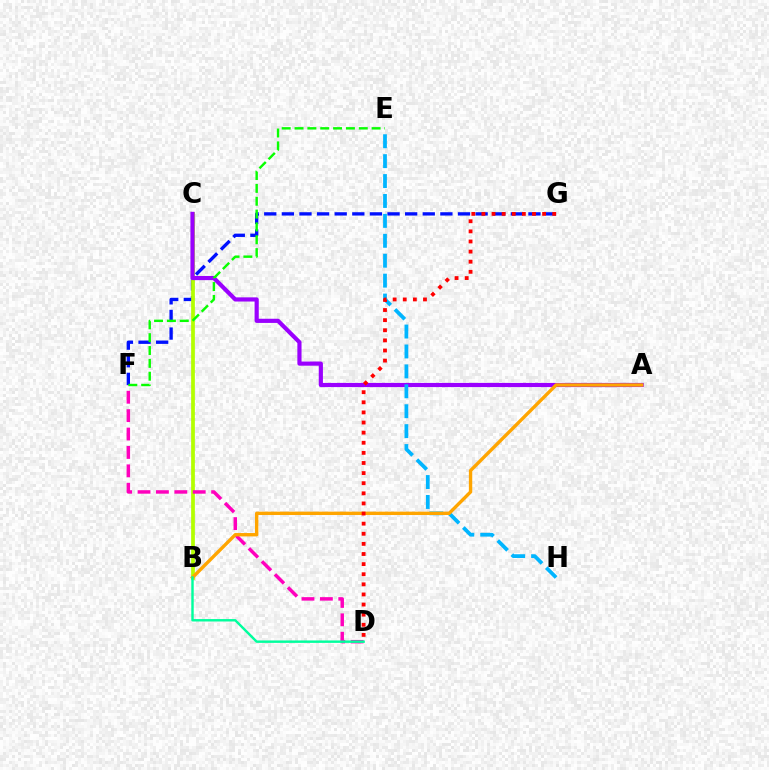{('F', 'G'): [{'color': '#0010ff', 'line_style': 'dashed', 'thickness': 2.39}], ('B', 'C'): [{'color': '#b3ff00', 'line_style': 'solid', 'thickness': 2.69}], ('A', 'C'): [{'color': '#9b00ff', 'line_style': 'solid', 'thickness': 3.0}], ('E', 'H'): [{'color': '#00b5ff', 'line_style': 'dashed', 'thickness': 2.71}], ('D', 'F'): [{'color': '#ff00bd', 'line_style': 'dashed', 'thickness': 2.5}], ('A', 'B'): [{'color': '#ffa500', 'line_style': 'solid', 'thickness': 2.43}], ('B', 'D'): [{'color': '#00ff9d', 'line_style': 'solid', 'thickness': 1.75}], ('D', 'G'): [{'color': '#ff0000', 'line_style': 'dotted', 'thickness': 2.75}], ('E', 'F'): [{'color': '#08ff00', 'line_style': 'dashed', 'thickness': 1.74}]}